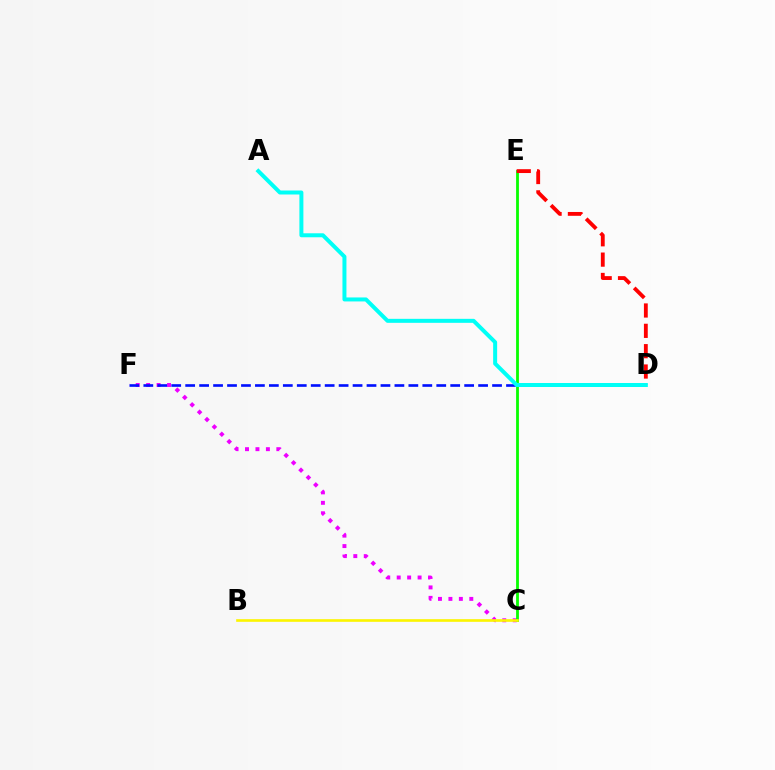{('C', 'F'): [{'color': '#ee00ff', 'line_style': 'dotted', 'thickness': 2.84}], ('C', 'E'): [{'color': '#08ff00', 'line_style': 'solid', 'thickness': 2.02}], ('D', 'E'): [{'color': '#ff0000', 'line_style': 'dashed', 'thickness': 2.76}], ('B', 'C'): [{'color': '#fcf500', 'line_style': 'solid', 'thickness': 1.9}], ('D', 'F'): [{'color': '#0010ff', 'line_style': 'dashed', 'thickness': 1.89}], ('A', 'D'): [{'color': '#00fff6', 'line_style': 'solid', 'thickness': 2.87}]}